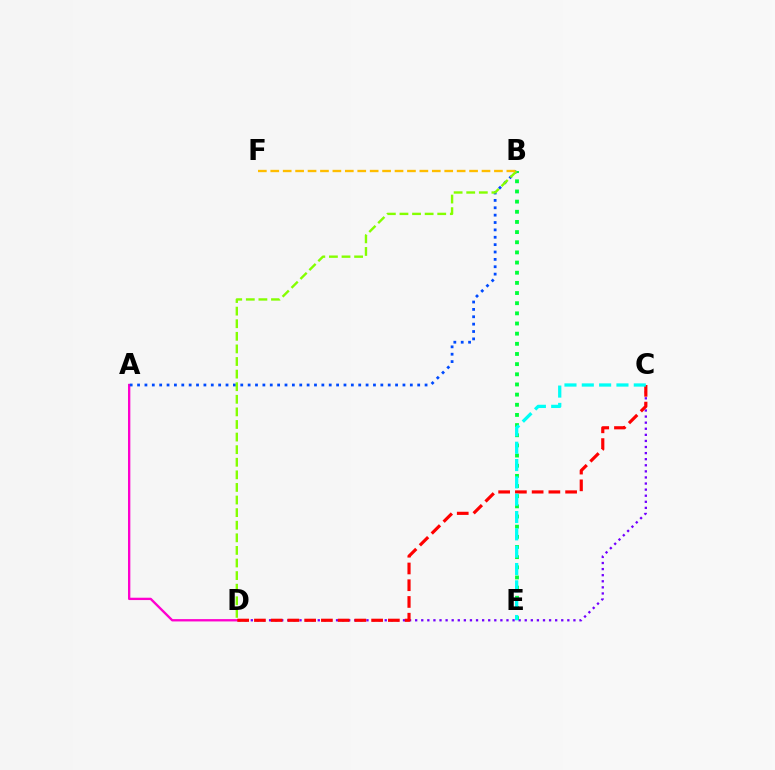{('A', 'D'): [{'color': '#ff00cf', 'line_style': 'solid', 'thickness': 1.68}], ('C', 'D'): [{'color': '#7200ff', 'line_style': 'dotted', 'thickness': 1.65}, {'color': '#ff0000', 'line_style': 'dashed', 'thickness': 2.27}], ('B', 'E'): [{'color': '#00ff39', 'line_style': 'dotted', 'thickness': 2.76}], ('A', 'B'): [{'color': '#004bff', 'line_style': 'dotted', 'thickness': 2.0}], ('B', 'D'): [{'color': '#84ff00', 'line_style': 'dashed', 'thickness': 1.71}], ('B', 'F'): [{'color': '#ffbd00', 'line_style': 'dashed', 'thickness': 1.69}], ('C', 'E'): [{'color': '#00fff6', 'line_style': 'dashed', 'thickness': 2.35}]}